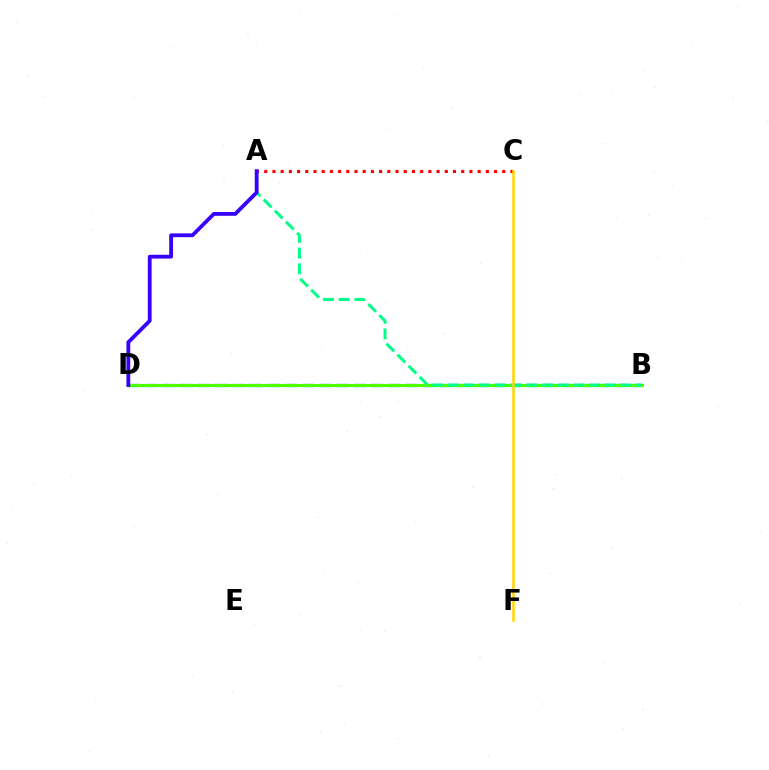{('B', 'D'): [{'color': '#ff00ed', 'line_style': 'dashed', 'thickness': 2.22}, {'color': '#009eff', 'line_style': 'dashed', 'thickness': 2.35}, {'color': '#4fff00', 'line_style': 'solid', 'thickness': 2.18}], ('A', 'C'): [{'color': '#ff0000', 'line_style': 'dotted', 'thickness': 2.23}], ('A', 'B'): [{'color': '#00ff86', 'line_style': 'dashed', 'thickness': 2.13}], ('A', 'D'): [{'color': '#3700ff', 'line_style': 'solid', 'thickness': 2.74}], ('C', 'F'): [{'color': '#ffd500', 'line_style': 'solid', 'thickness': 1.8}]}